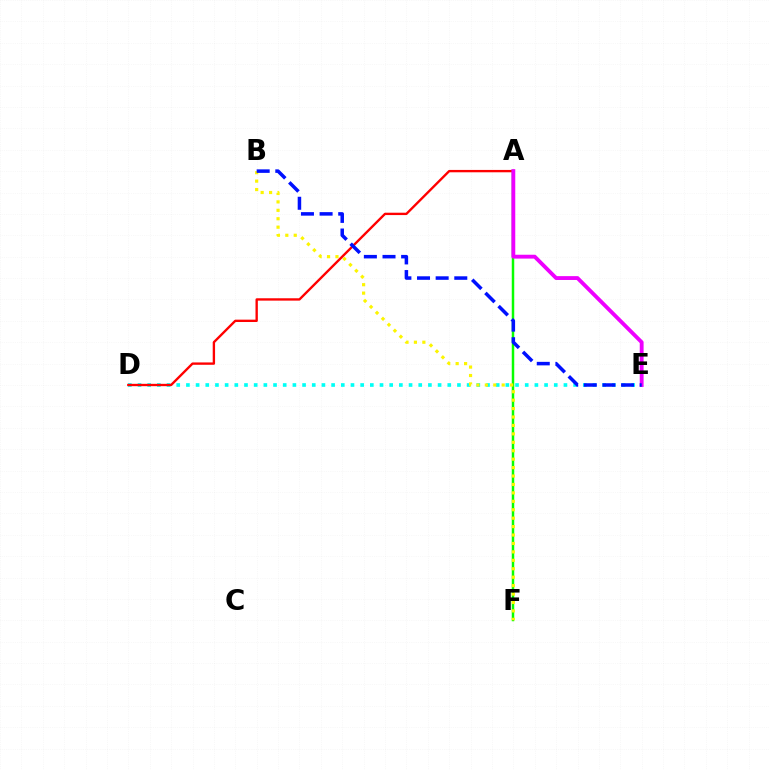{('D', 'E'): [{'color': '#00fff6', 'line_style': 'dotted', 'thickness': 2.63}], ('A', 'F'): [{'color': '#08ff00', 'line_style': 'solid', 'thickness': 1.79}], ('B', 'F'): [{'color': '#fcf500', 'line_style': 'dotted', 'thickness': 2.29}], ('A', 'D'): [{'color': '#ff0000', 'line_style': 'solid', 'thickness': 1.7}], ('A', 'E'): [{'color': '#ee00ff', 'line_style': 'solid', 'thickness': 2.77}], ('B', 'E'): [{'color': '#0010ff', 'line_style': 'dashed', 'thickness': 2.53}]}